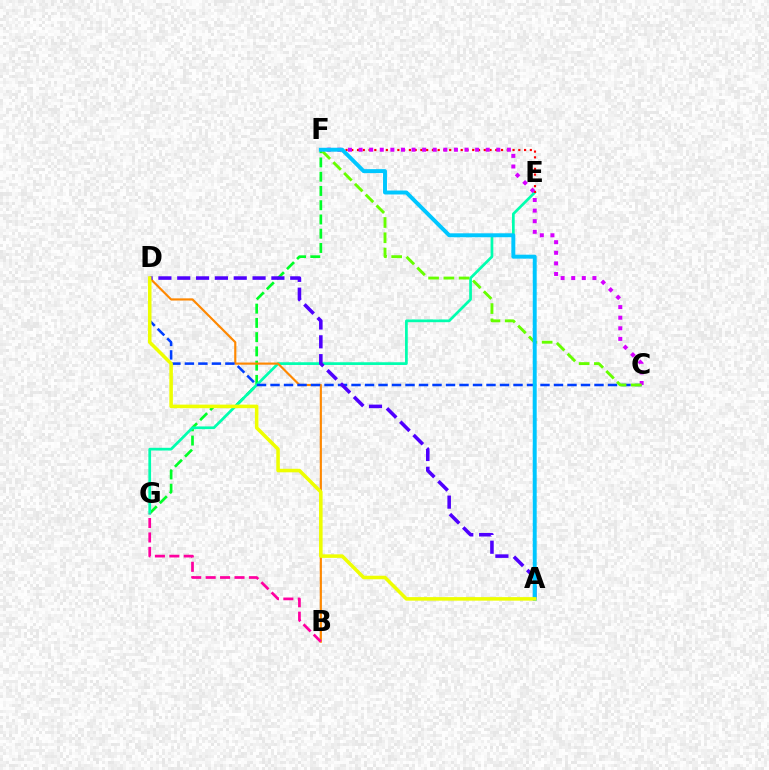{('F', 'G'): [{'color': '#00ff27', 'line_style': 'dashed', 'thickness': 1.94}], ('E', 'G'): [{'color': '#00ffaf', 'line_style': 'solid', 'thickness': 1.96}], ('B', 'D'): [{'color': '#ff8800', 'line_style': 'solid', 'thickness': 1.55}], ('C', 'D'): [{'color': '#003fff', 'line_style': 'dashed', 'thickness': 1.83}], ('A', 'D'): [{'color': '#4f00ff', 'line_style': 'dashed', 'thickness': 2.56}, {'color': '#eeff00', 'line_style': 'solid', 'thickness': 2.55}], ('E', 'F'): [{'color': '#ff0000', 'line_style': 'dotted', 'thickness': 1.56}], ('C', 'F'): [{'color': '#d600ff', 'line_style': 'dotted', 'thickness': 2.88}, {'color': '#66ff00', 'line_style': 'dashed', 'thickness': 2.07}], ('A', 'F'): [{'color': '#00c7ff', 'line_style': 'solid', 'thickness': 2.84}], ('B', 'G'): [{'color': '#ff00a0', 'line_style': 'dashed', 'thickness': 1.96}]}